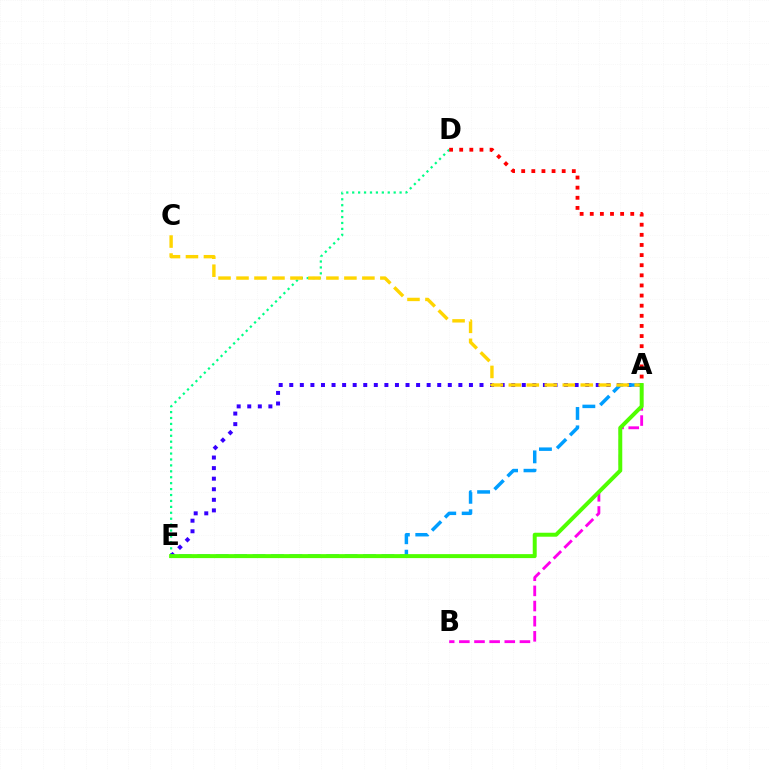{('A', 'B'): [{'color': '#ff00ed', 'line_style': 'dashed', 'thickness': 2.06}], ('D', 'E'): [{'color': '#00ff86', 'line_style': 'dotted', 'thickness': 1.61}], ('A', 'E'): [{'color': '#3700ff', 'line_style': 'dotted', 'thickness': 2.87}, {'color': '#009eff', 'line_style': 'dashed', 'thickness': 2.5}, {'color': '#4fff00', 'line_style': 'solid', 'thickness': 2.86}], ('A', 'D'): [{'color': '#ff0000', 'line_style': 'dotted', 'thickness': 2.75}], ('A', 'C'): [{'color': '#ffd500', 'line_style': 'dashed', 'thickness': 2.44}]}